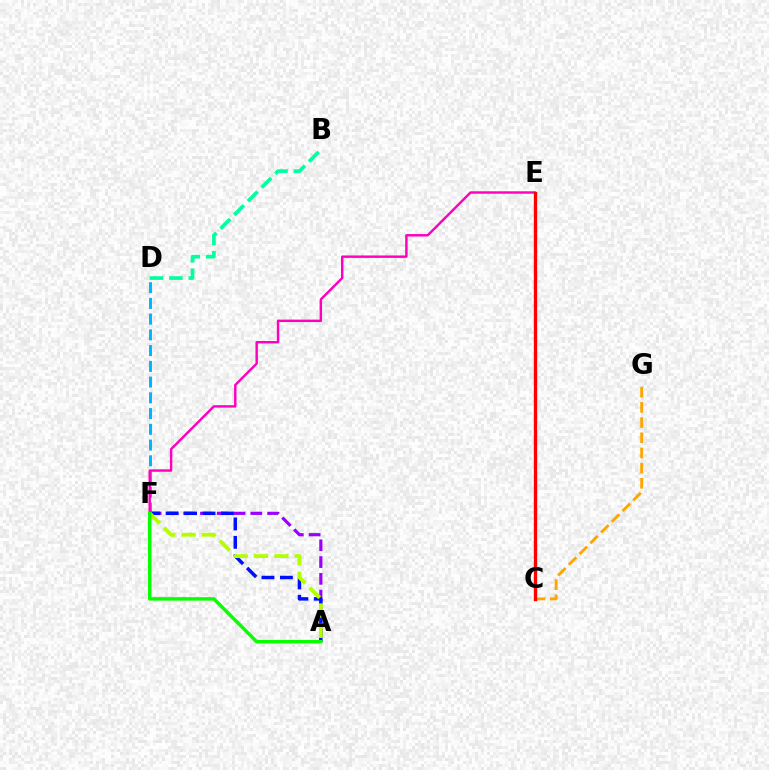{('B', 'D'): [{'color': '#00ff9d', 'line_style': 'dashed', 'thickness': 2.63}], ('D', 'F'): [{'color': '#00b5ff', 'line_style': 'dashed', 'thickness': 2.14}], ('A', 'F'): [{'color': '#9b00ff', 'line_style': 'dashed', 'thickness': 2.28}, {'color': '#0010ff', 'line_style': 'dashed', 'thickness': 2.5}, {'color': '#b3ff00', 'line_style': 'dashed', 'thickness': 2.76}, {'color': '#08ff00', 'line_style': 'solid', 'thickness': 2.48}], ('C', 'G'): [{'color': '#ffa500', 'line_style': 'dashed', 'thickness': 2.06}], ('E', 'F'): [{'color': '#ff00bd', 'line_style': 'solid', 'thickness': 1.75}], ('C', 'E'): [{'color': '#ff0000', 'line_style': 'solid', 'thickness': 2.4}]}